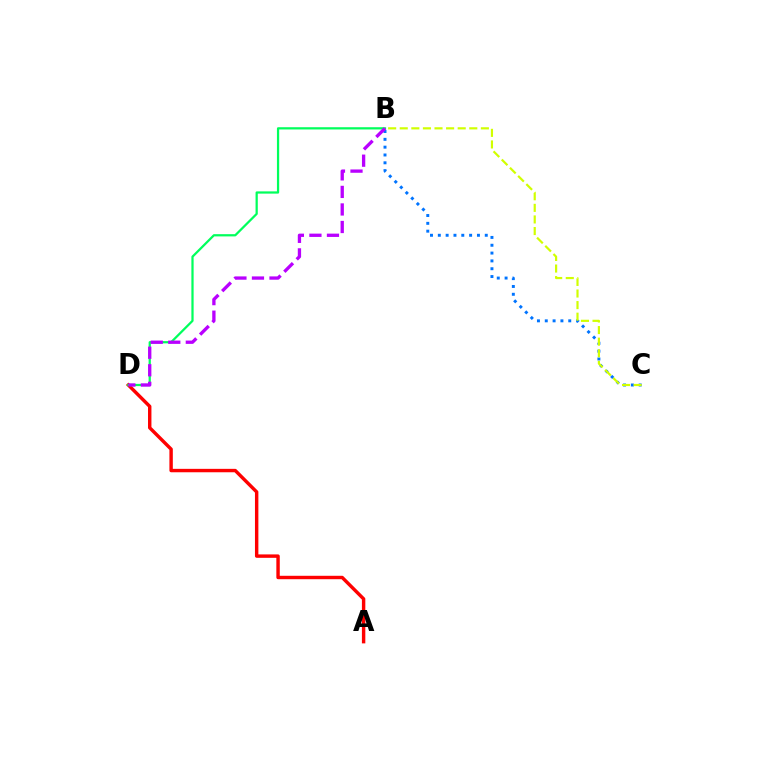{('A', 'D'): [{'color': '#ff0000', 'line_style': 'solid', 'thickness': 2.46}], ('B', 'C'): [{'color': '#0074ff', 'line_style': 'dotted', 'thickness': 2.13}, {'color': '#d1ff00', 'line_style': 'dashed', 'thickness': 1.57}], ('B', 'D'): [{'color': '#00ff5c', 'line_style': 'solid', 'thickness': 1.61}, {'color': '#b900ff', 'line_style': 'dashed', 'thickness': 2.38}]}